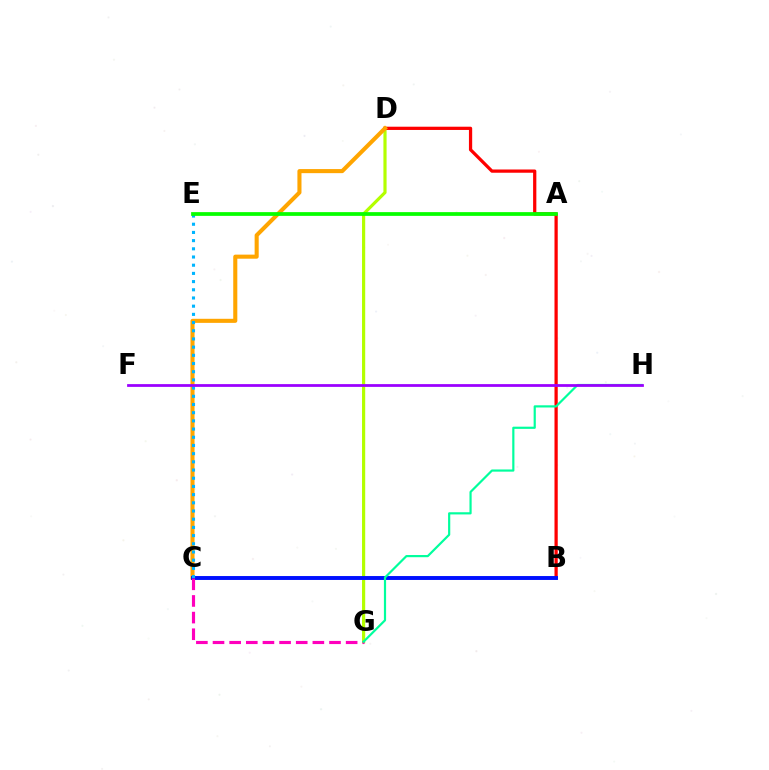{('D', 'G'): [{'color': '#b3ff00', 'line_style': 'solid', 'thickness': 2.29}], ('B', 'D'): [{'color': '#ff0000', 'line_style': 'solid', 'thickness': 2.34}], ('C', 'D'): [{'color': '#ffa500', 'line_style': 'solid', 'thickness': 2.93}], ('B', 'C'): [{'color': '#0010ff', 'line_style': 'solid', 'thickness': 2.82}], ('C', 'G'): [{'color': '#ff00bd', 'line_style': 'dashed', 'thickness': 2.26}], ('C', 'E'): [{'color': '#00b5ff', 'line_style': 'dotted', 'thickness': 2.23}], ('G', 'H'): [{'color': '#00ff9d', 'line_style': 'solid', 'thickness': 1.57}], ('A', 'E'): [{'color': '#08ff00', 'line_style': 'solid', 'thickness': 2.7}], ('F', 'H'): [{'color': '#9b00ff', 'line_style': 'solid', 'thickness': 1.99}]}